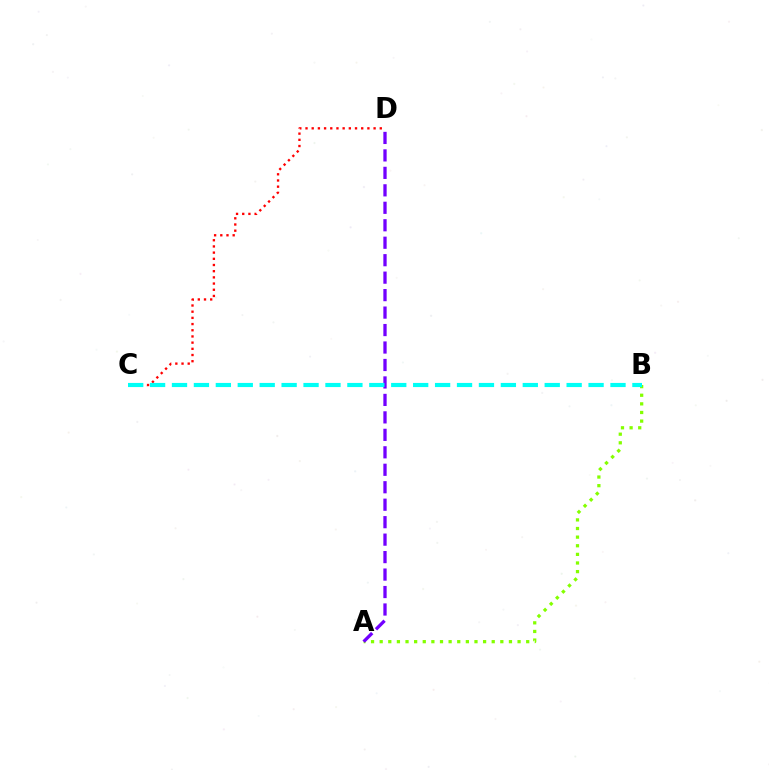{('A', 'B'): [{'color': '#84ff00', 'line_style': 'dotted', 'thickness': 2.34}], ('A', 'D'): [{'color': '#7200ff', 'line_style': 'dashed', 'thickness': 2.37}], ('C', 'D'): [{'color': '#ff0000', 'line_style': 'dotted', 'thickness': 1.68}], ('B', 'C'): [{'color': '#00fff6', 'line_style': 'dashed', 'thickness': 2.98}]}